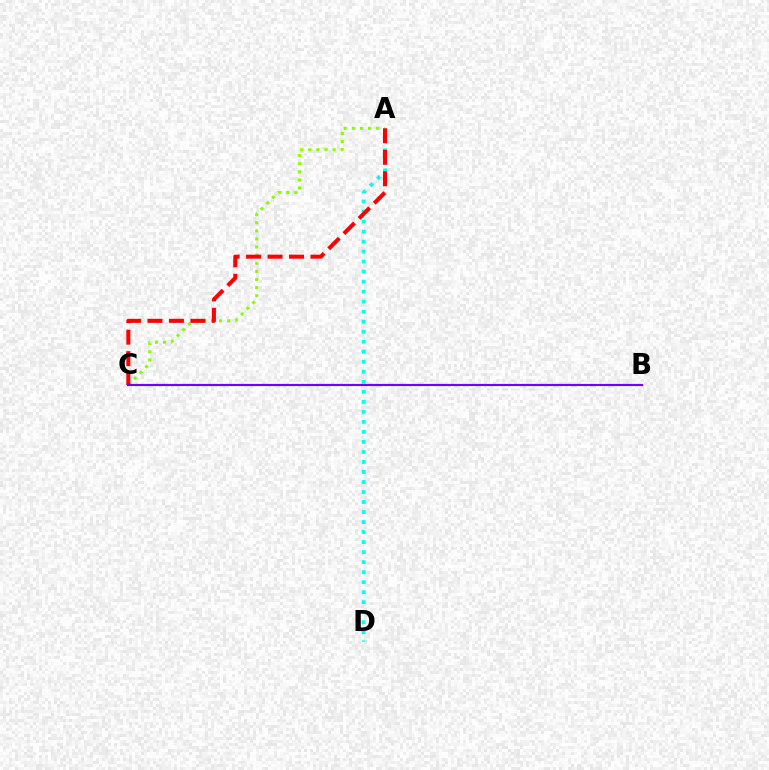{('A', 'C'): [{'color': '#84ff00', 'line_style': 'dotted', 'thickness': 2.2}, {'color': '#ff0000', 'line_style': 'dashed', 'thickness': 2.92}], ('A', 'D'): [{'color': '#00fff6', 'line_style': 'dotted', 'thickness': 2.72}], ('B', 'C'): [{'color': '#7200ff', 'line_style': 'solid', 'thickness': 1.56}]}